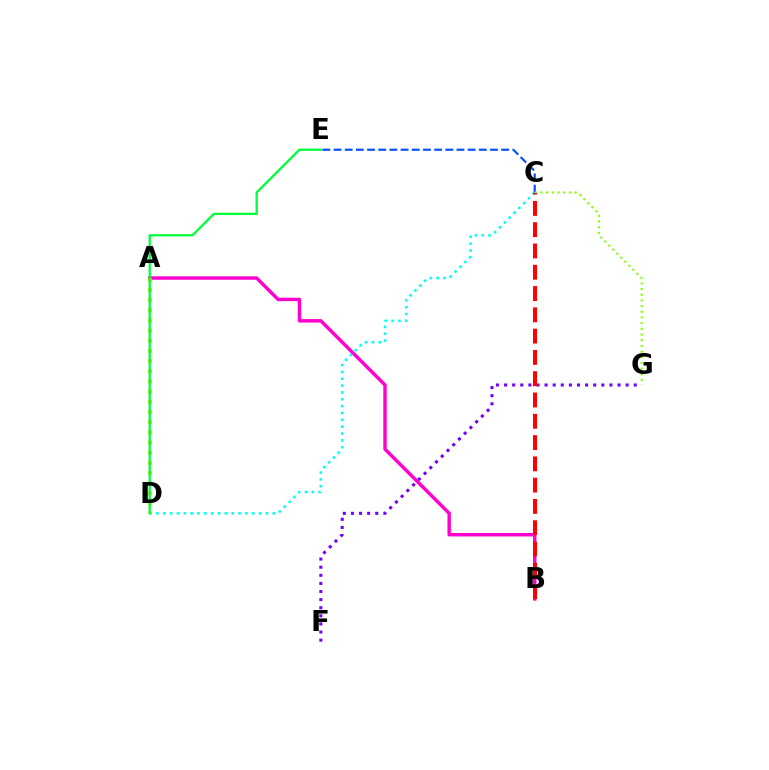{('A', 'B'): [{'color': '#ff00cf', 'line_style': 'solid', 'thickness': 2.47}], ('C', 'D'): [{'color': '#00fff6', 'line_style': 'dotted', 'thickness': 1.86}], ('F', 'G'): [{'color': '#7200ff', 'line_style': 'dotted', 'thickness': 2.2}], ('C', 'E'): [{'color': '#004bff', 'line_style': 'dashed', 'thickness': 1.52}], ('C', 'G'): [{'color': '#84ff00', 'line_style': 'dotted', 'thickness': 1.54}], ('B', 'C'): [{'color': '#ff0000', 'line_style': 'dashed', 'thickness': 2.89}], ('A', 'D'): [{'color': '#ffbd00', 'line_style': 'dotted', 'thickness': 2.76}], ('D', 'E'): [{'color': '#00ff39', 'line_style': 'solid', 'thickness': 1.64}]}